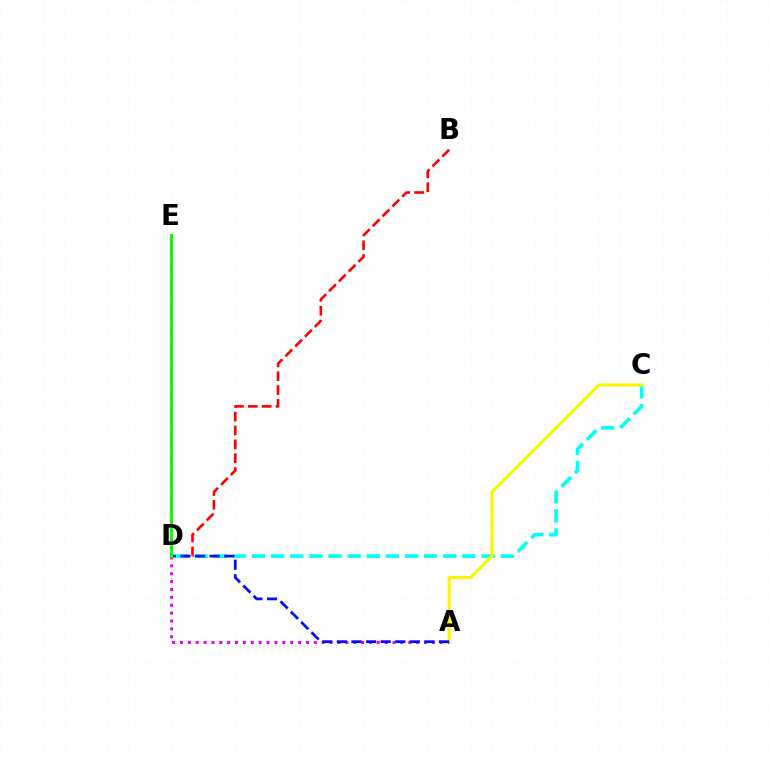{('A', 'D'): [{'color': '#ee00ff', 'line_style': 'dotted', 'thickness': 2.14}, {'color': '#0010ff', 'line_style': 'dashed', 'thickness': 1.98}], ('B', 'D'): [{'color': '#ff0000', 'line_style': 'dashed', 'thickness': 1.88}], ('C', 'D'): [{'color': '#00fff6', 'line_style': 'dashed', 'thickness': 2.6}], ('A', 'C'): [{'color': '#fcf500', 'line_style': 'solid', 'thickness': 2.21}], ('D', 'E'): [{'color': '#08ff00', 'line_style': 'solid', 'thickness': 2.15}]}